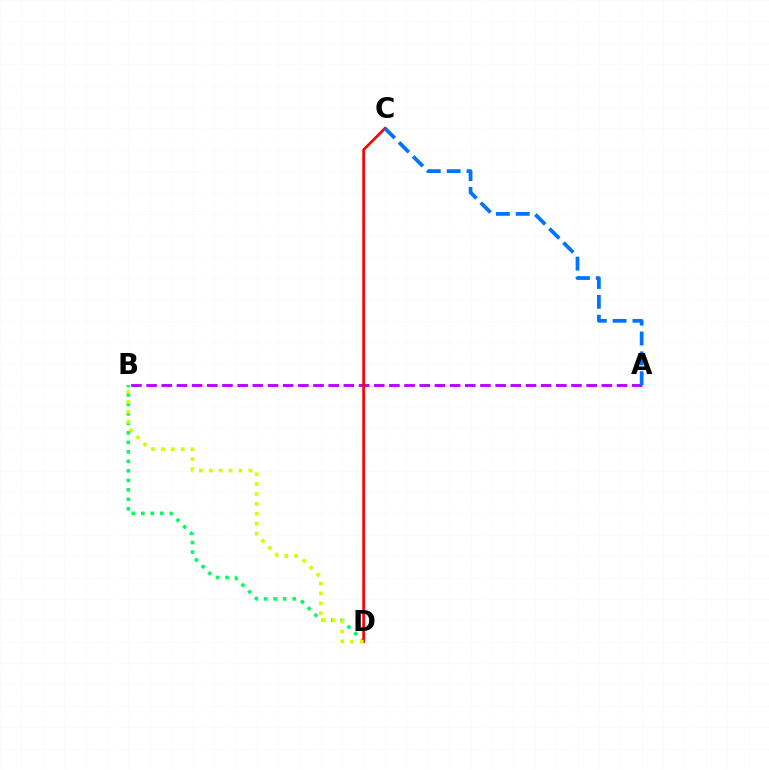{('B', 'D'): [{'color': '#00ff5c', 'line_style': 'dotted', 'thickness': 2.58}, {'color': '#d1ff00', 'line_style': 'dotted', 'thickness': 2.69}], ('A', 'B'): [{'color': '#b900ff', 'line_style': 'dashed', 'thickness': 2.06}], ('C', 'D'): [{'color': '#ff0000', 'line_style': 'solid', 'thickness': 1.93}], ('A', 'C'): [{'color': '#0074ff', 'line_style': 'dashed', 'thickness': 2.7}]}